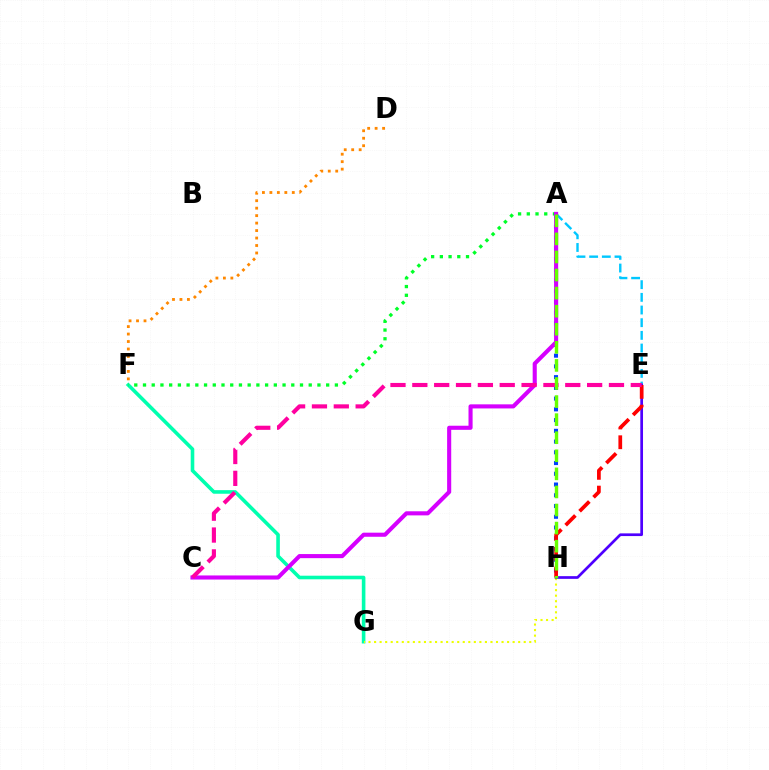{('F', 'G'): [{'color': '#00ffaf', 'line_style': 'solid', 'thickness': 2.59}], ('A', 'E'): [{'color': '#00c7ff', 'line_style': 'dashed', 'thickness': 1.72}], ('A', 'F'): [{'color': '#00ff27', 'line_style': 'dotted', 'thickness': 2.37}], ('A', 'H'): [{'color': '#003fff', 'line_style': 'dotted', 'thickness': 2.92}, {'color': '#66ff00', 'line_style': 'dashed', 'thickness': 2.46}], ('G', 'H'): [{'color': '#eeff00', 'line_style': 'dotted', 'thickness': 1.51}], ('D', 'F'): [{'color': '#ff8800', 'line_style': 'dotted', 'thickness': 2.03}], ('E', 'H'): [{'color': '#4f00ff', 'line_style': 'solid', 'thickness': 1.95}, {'color': '#ff0000', 'line_style': 'dashed', 'thickness': 2.68}], ('A', 'C'): [{'color': '#d600ff', 'line_style': 'solid', 'thickness': 2.95}], ('C', 'E'): [{'color': '#ff00a0', 'line_style': 'dashed', 'thickness': 2.97}]}